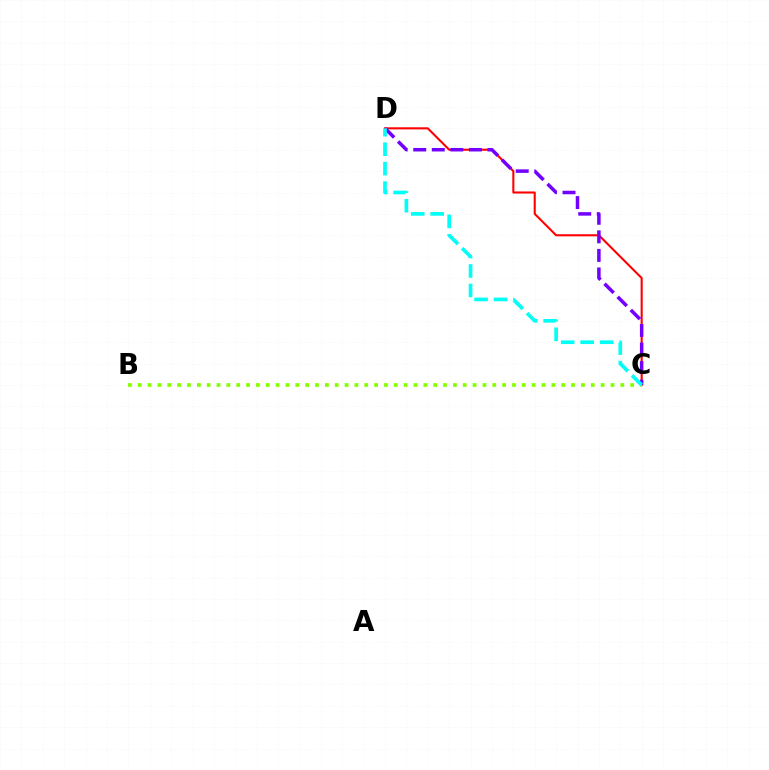{('C', 'D'): [{'color': '#ff0000', 'line_style': 'solid', 'thickness': 1.51}, {'color': '#7200ff', 'line_style': 'dashed', 'thickness': 2.52}, {'color': '#00fff6', 'line_style': 'dashed', 'thickness': 2.65}], ('B', 'C'): [{'color': '#84ff00', 'line_style': 'dotted', 'thickness': 2.68}]}